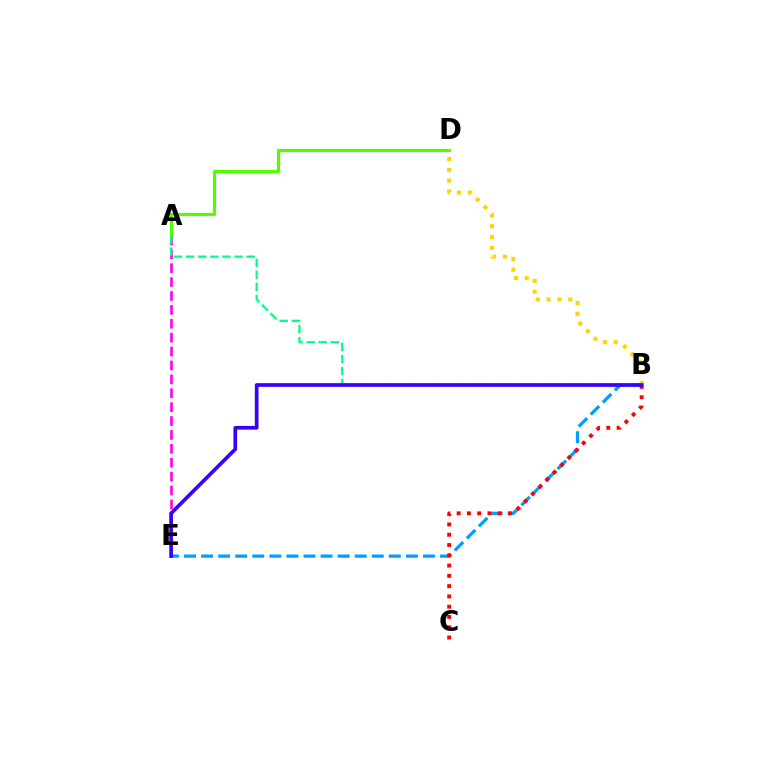{('A', 'E'): [{'color': '#ff00ed', 'line_style': 'dashed', 'thickness': 1.89}], ('B', 'E'): [{'color': '#009eff', 'line_style': 'dashed', 'thickness': 2.32}, {'color': '#3700ff', 'line_style': 'solid', 'thickness': 2.66}], ('A', 'D'): [{'color': '#4fff00', 'line_style': 'solid', 'thickness': 2.26}], ('B', 'C'): [{'color': '#ff0000', 'line_style': 'dotted', 'thickness': 2.79}], ('A', 'B'): [{'color': '#00ff86', 'line_style': 'dashed', 'thickness': 1.64}], ('B', 'D'): [{'color': '#ffd500', 'line_style': 'dotted', 'thickness': 2.94}]}